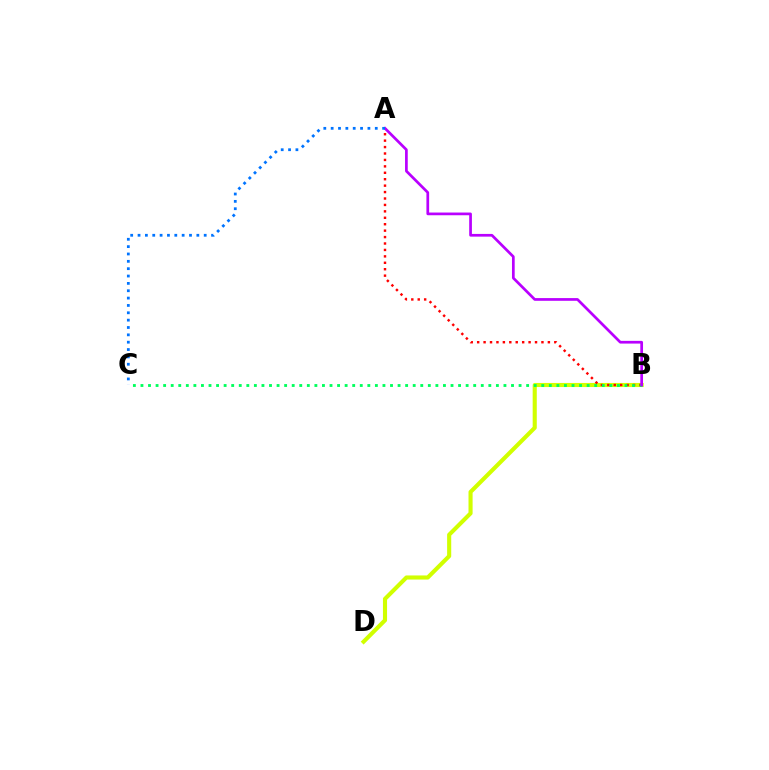{('B', 'D'): [{'color': '#d1ff00', 'line_style': 'solid', 'thickness': 2.95}], ('A', 'B'): [{'color': '#ff0000', 'line_style': 'dotted', 'thickness': 1.75}, {'color': '#b900ff', 'line_style': 'solid', 'thickness': 1.95}], ('B', 'C'): [{'color': '#00ff5c', 'line_style': 'dotted', 'thickness': 2.05}], ('A', 'C'): [{'color': '#0074ff', 'line_style': 'dotted', 'thickness': 2.0}]}